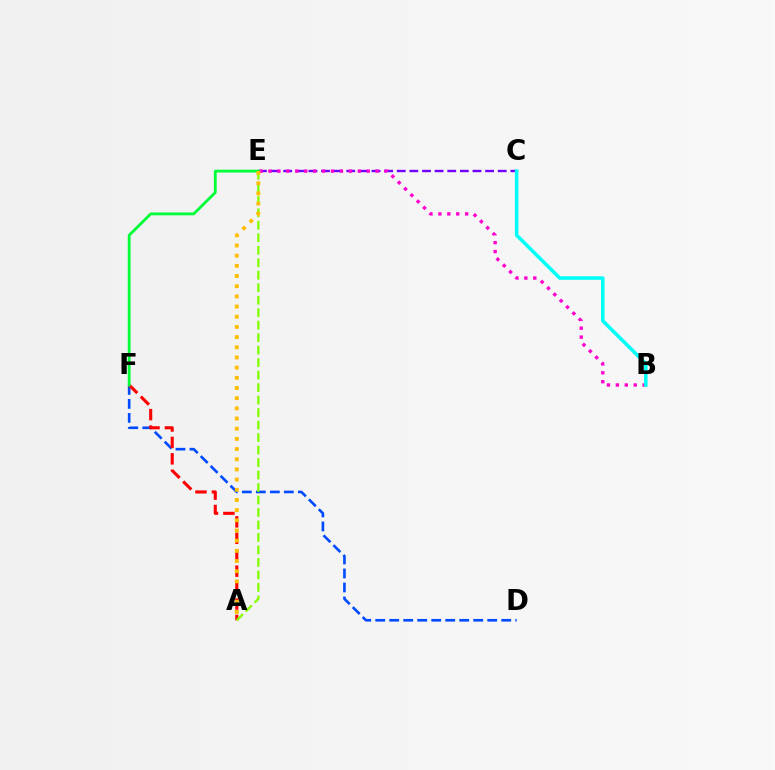{('D', 'F'): [{'color': '#004bff', 'line_style': 'dashed', 'thickness': 1.9}], ('A', 'F'): [{'color': '#ff0000', 'line_style': 'dashed', 'thickness': 2.23}], ('C', 'E'): [{'color': '#7200ff', 'line_style': 'dashed', 'thickness': 1.71}], ('A', 'E'): [{'color': '#84ff00', 'line_style': 'dashed', 'thickness': 1.7}, {'color': '#ffbd00', 'line_style': 'dotted', 'thickness': 2.77}], ('B', 'E'): [{'color': '#ff00cf', 'line_style': 'dotted', 'thickness': 2.43}], ('E', 'F'): [{'color': '#00ff39', 'line_style': 'solid', 'thickness': 2.04}], ('B', 'C'): [{'color': '#00fff6', 'line_style': 'solid', 'thickness': 2.54}]}